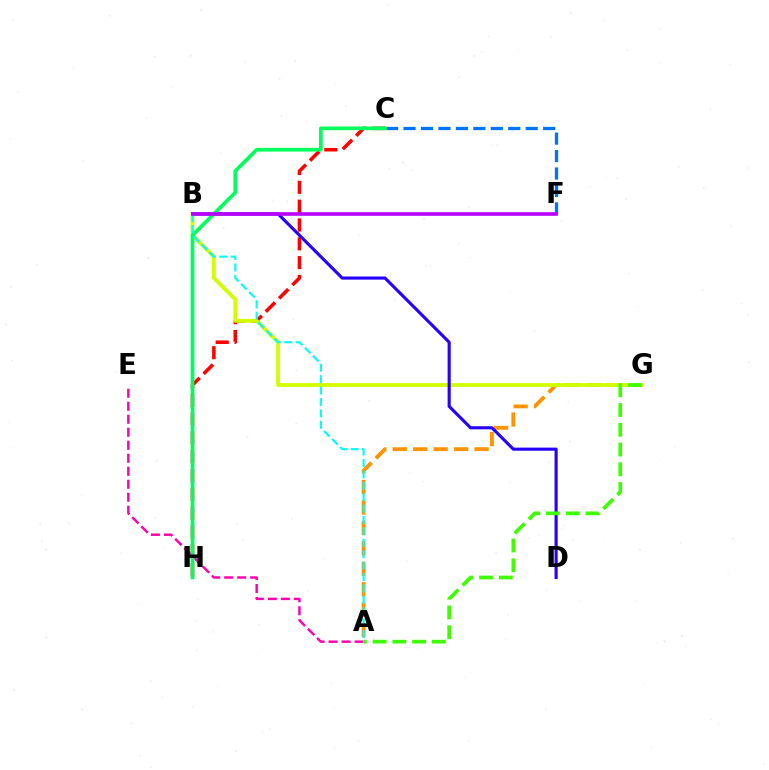{('C', 'H'): [{'color': '#ff0000', 'line_style': 'dashed', 'thickness': 2.56}, {'color': '#00ff5c', 'line_style': 'solid', 'thickness': 2.67}], ('A', 'E'): [{'color': '#ff00ac', 'line_style': 'dashed', 'thickness': 1.77}], ('A', 'G'): [{'color': '#ff9400', 'line_style': 'dashed', 'thickness': 2.78}, {'color': '#3dff00', 'line_style': 'dashed', 'thickness': 2.68}], ('B', 'G'): [{'color': '#d1ff00', 'line_style': 'solid', 'thickness': 2.74}], ('C', 'F'): [{'color': '#0074ff', 'line_style': 'dashed', 'thickness': 2.37}], ('B', 'D'): [{'color': '#2500ff', 'line_style': 'solid', 'thickness': 2.23}], ('A', 'B'): [{'color': '#00fff6', 'line_style': 'dashed', 'thickness': 1.55}], ('B', 'F'): [{'color': '#b900ff', 'line_style': 'solid', 'thickness': 2.6}]}